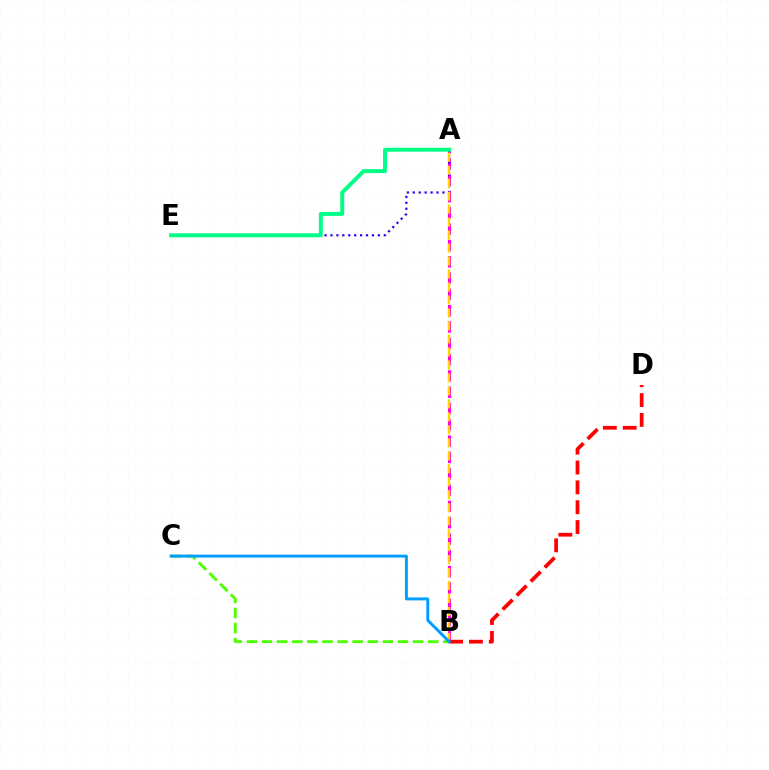{('A', 'B'): [{'color': '#ff00ed', 'line_style': 'dashed', 'thickness': 2.21}, {'color': '#ffd500', 'line_style': 'dashed', 'thickness': 1.76}], ('B', 'C'): [{'color': '#4fff00', 'line_style': 'dashed', 'thickness': 2.05}, {'color': '#009eff', 'line_style': 'solid', 'thickness': 2.12}], ('A', 'E'): [{'color': '#3700ff', 'line_style': 'dotted', 'thickness': 1.61}, {'color': '#00ff86', 'line_style': 'solid', 'thickness': 2.84}], ('B', 'D'): [{'color': '#ff0000', 'line_style': 'dashed', 'thickness': 2.7}]}